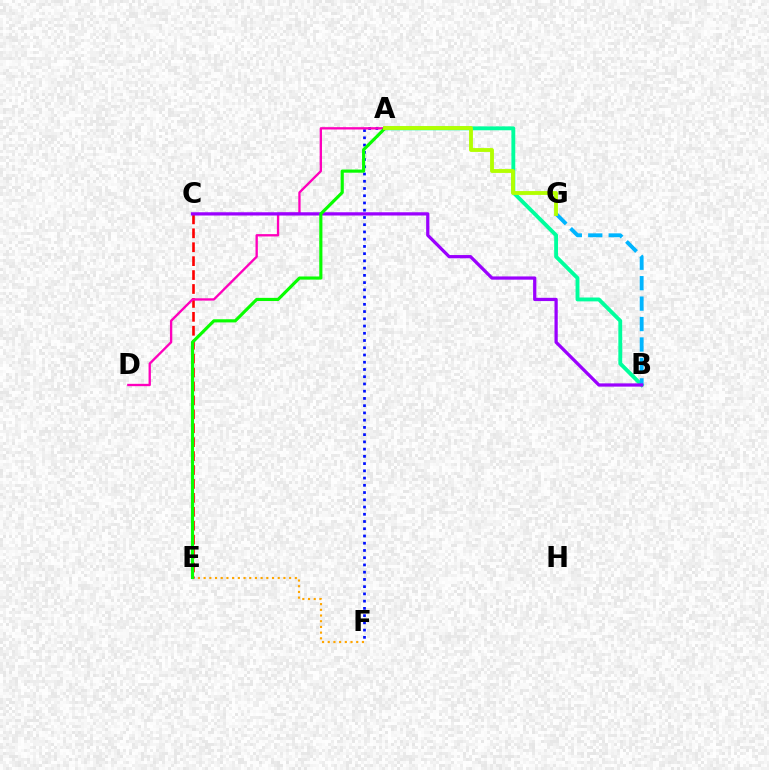{('A', 'B'): [{'color': '#00ff9d', 'line_style': 'solid', 'thickness': 2.78}], ('C', 'E'): [{'color': '#ff0000', 'line_style': 'dashed', 'thickness': 1.89}], ('E', 'F'): [{'color': '#ffa500', 'line_style': 'dotted', 'thickness': 1.55}], ('A', 'F'): [{'color': '#0010ff', 'line_style': 'dotted', 'thickness': 1.97}], ('A', 'D'): [{'color': '#ff00bd', 'line_style': 'solid', 'thickness': 1.68}], ('B', 'G'): [{'color': '#00b5ff', 'line_style': 'dashed', 'thickness': 2.78}], ('B', 'C'): [{'color': '#9b00ff', 'line_style': 'solid', 'thickness': 2.34}], ('A', 'E'): [{'color': '#08ff00', 'line_style': 'solid', 'thickness': 2.27}], ('A', 'G'): [{'color': '#b3ff00', 'line_style': 'solid', 'thickness': 2.77}]}